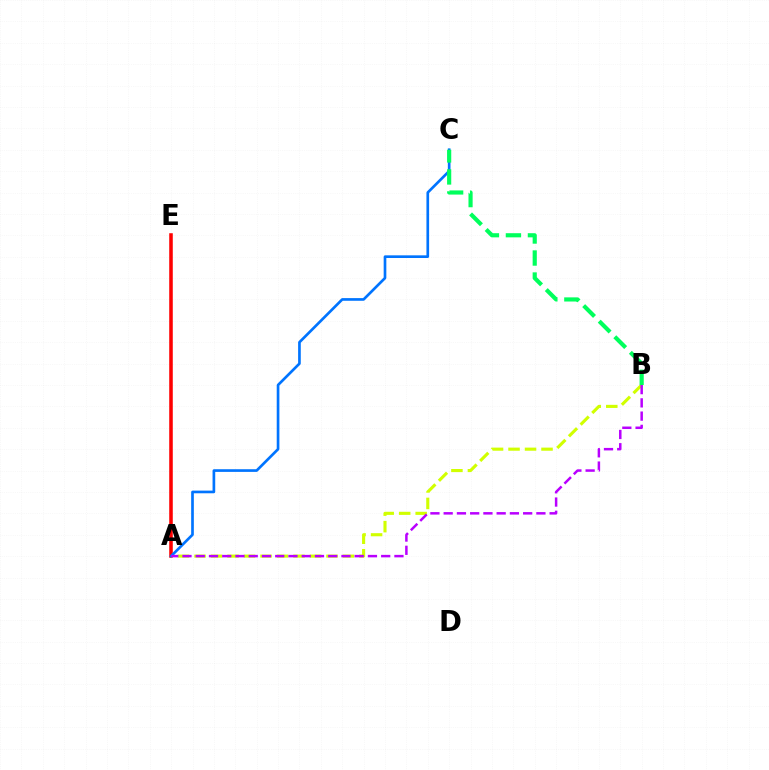{('A', 'E'): [{'color': '#ff0000', 'line_style': 'solid', 'thickness': 2.56}], ('A', 'B'): [{'color': '#d1ff00', 'line_style': 'dashed', 'thickness': 2.24}, {'color': '#b900ff', 'line_style': 'dashed', 'thickness': 1.8}], ('A', 'C'): [{'color': '#0074ff', 'line_style': 'solid', 'thickness': 1.92}], ('B', 'C'): [{'color': '#00ff5c', 'line_style': 'dashed', 'thickness': 2.99}]}